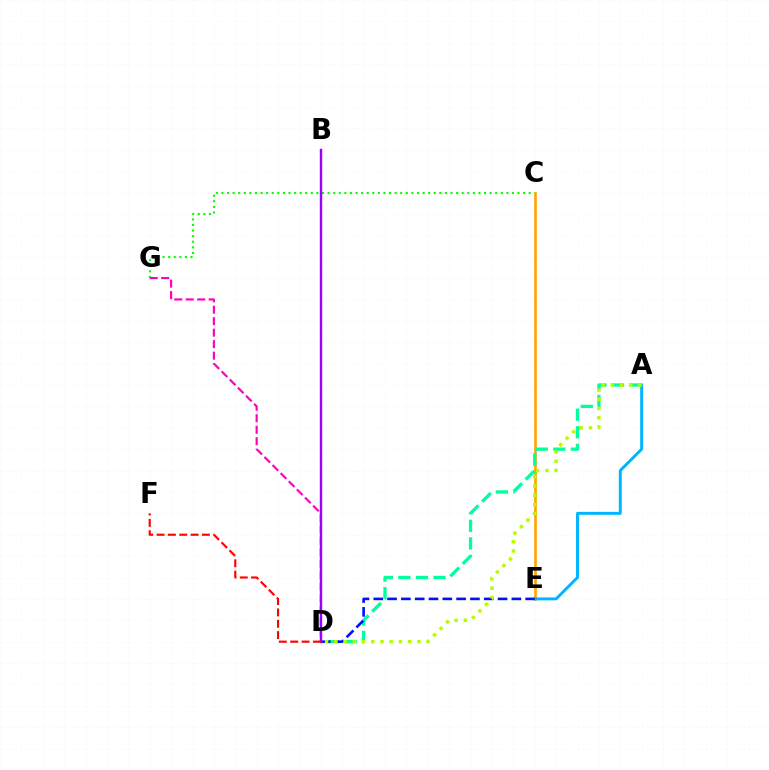{('C', 'G'): [{'color': '#08ff00', 'line_style': 'dotted', 'thickness': 1.52}], ('C', 'E'): [{'color': '#ffa500', 'line_style': 'solid', 'thickness': 1.91}], ('D', 'G'): [{'color': '#ff00bd', 'line_style': 'dashed', 'thickness': 1.56}], ('A', 'E'): [{'color': '#00b5ff', 'line_style': 'solid', 'thickness': 2.12}], ('A', 'D'): [{'color': '#00ff9d', 'line_style': 'dashed', 'thickness': 2.38}, {'color': '#b3ff00', 'line_style': 'dotted', 'thickness': 2.51}], ('D', 'E'): [{'color': '#0010ff', 'line_style': 'dashed', 'thickness': 1.88}], ('B', 'D'): [{'color': '#9b00ff', 'line_style': 'solid', 'thickness': 1.74}], ('D', 'F'): [{'color': '#ff0000', 'line_style': 'dashed', 'thickness': 1.54}]}